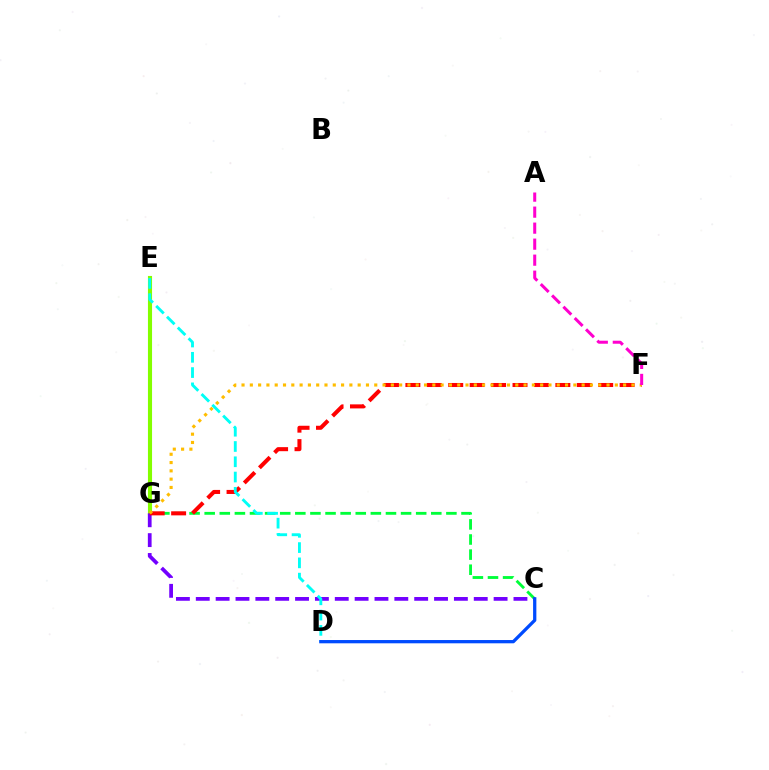{('E', 'G'): [{'color': '#84ff00', 'line_style': 'solid', 'thickness': 2.95}], ('C', 'G'): [{'color': '#00ff39', 'line_style': 'dashed', 'thickness': 2.05}, {'color': '#7200ff', 'line_style': 'dashed', 'thickness': 2.7}], ('F', 'G'): [{'color': '#ff0000', 'line_style': 'dashed', 'thickness': 2.91}, {'color': '#ffbd00', 'line_style': 'dotted', 'thickness': 2.25}], ('A', 'F'): [{'color': '#ff00cf', 'line_style': 'dashed', 'thickness': 2.17}], ('D', 'E'): [{'color': '#00fff6', 'line_style': 'dashed', 'thickness': 2.07}], ('C', 'D'): [{'color': '#004bff', 'line_style': 'solid', 'thickness': 2.35}]}